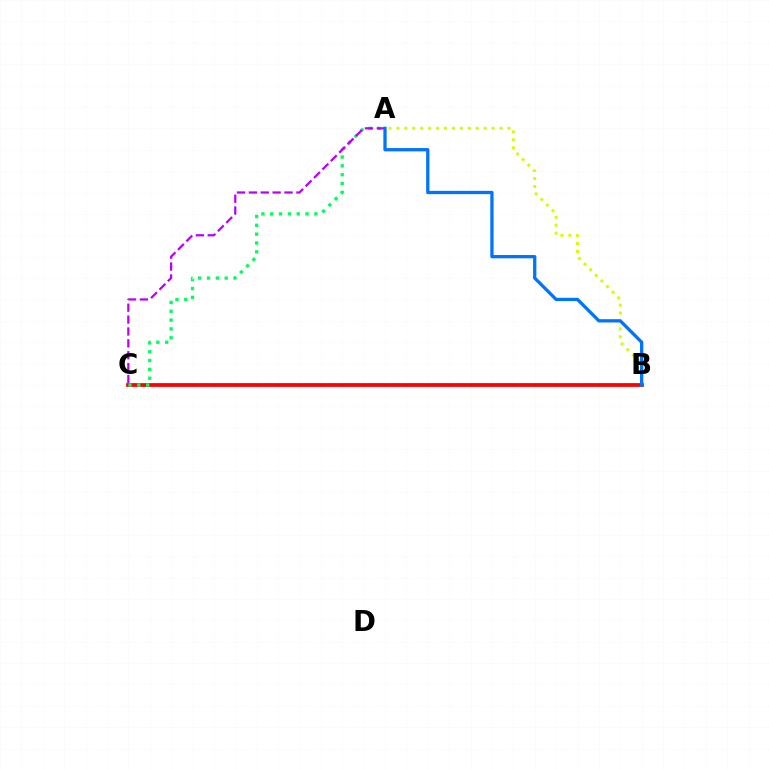{('B', 'C'): [{'color': '#ff0000', 'line_style': 'solid', 'thickness': 2.71}], ('A', 'B'): [{'color': '#d1ff00', 'line_style': 'dotted', 'thickness': 2.16}, {'color': '#0074ff', 'line_style': 'solid', 'thickness': 2.37}], ('A', 'C'): [{'color': '#00ff5c', 'line_style': 'dotted', 'thickness': 2.4}, {'color': '#b900ff', 'line_style': 'dashed', 'thickness': 1.62}]}